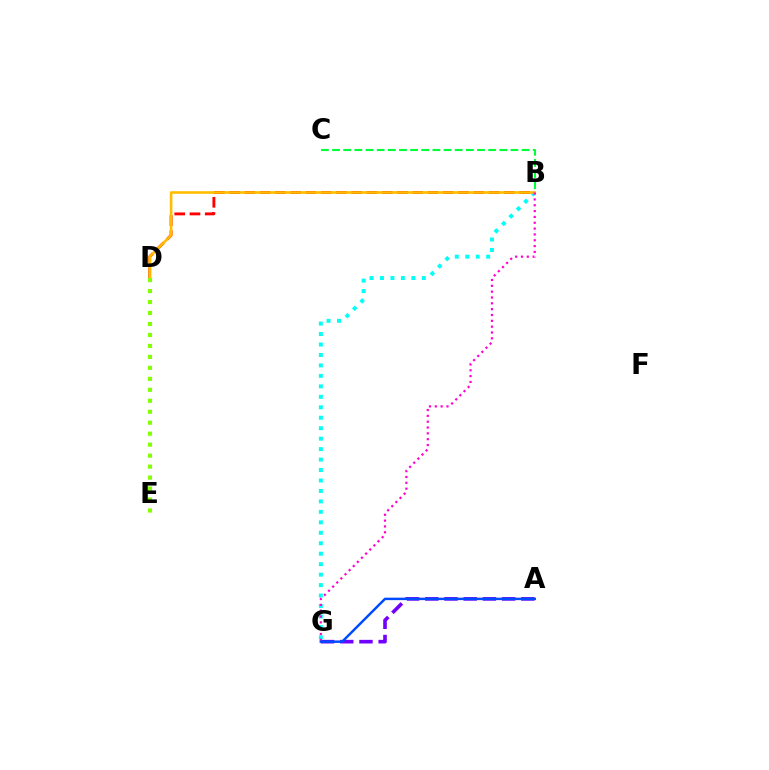{('A', 'G'): [{'color': '#7200ff', 'line_style': 'dashed', 'thickness': 2.61}, {'color': '#004bff', 'line_style': 'solid', 'thickness': 1.78}], ('B', 'D'): [{'color': '#ff0000', 'line_style': 'dashed', 'thickness': 2.07}, {'color': '#ffbd00', 'line_style': 'solid', 'thickness': 1.88}], ('B', 'G'): [{'color': '#00fff6', 'line_style': 'dotted', 'thickness': 2.84}, {'color': '#ff00cf', 'line_style': 'dotted', 'thickness': 1.58}], ('B', 'C'): [{'color': '#00ff39', 'line_style': 'dashed', 'thickness': 1.51}], ('D', 'E'): [{'color': '#84ff00', 'line_style': 'dotted', 'thickness': 2.98}]}